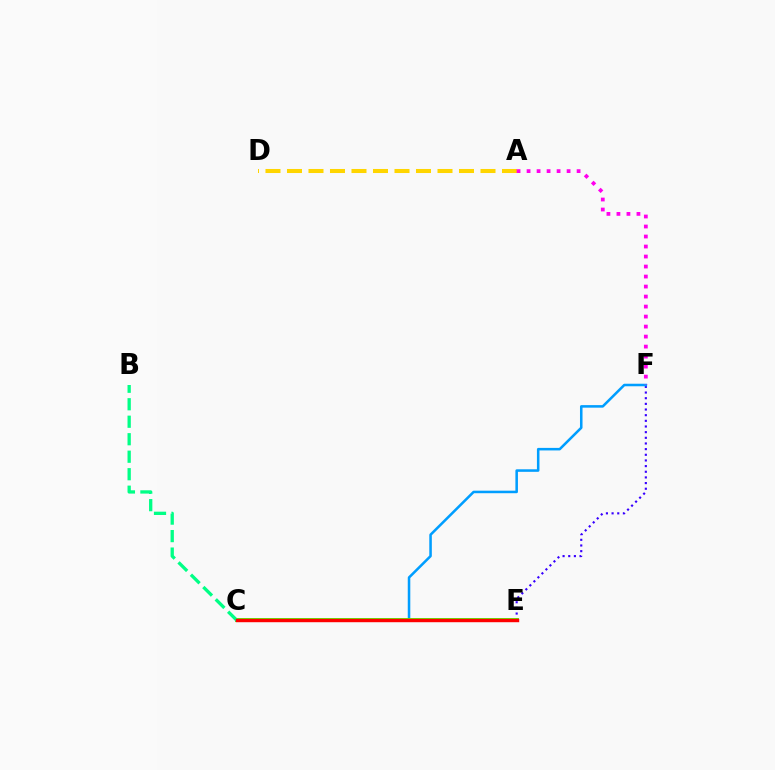{('E', 'F'): [{'color': '#3700ff', 'line_style': 'dotted', 'thickness': 1.54}], ('A', 'D'): [{'color': '#ffd500', 'line_style': 'dashed', 'thickness': 2.92}], ('C', 'F'): [{'color': '#009eff', 'line_style': 'solid', 'thickness': 1.83}], ('A', 'F'): [{'color': '#ff00ed', 'line_style': 'dotted', 'thickness': 2.72}], ('C', 'E'): [{'color': '#4fff00', 'line_style': 'solid', 'thickness': 2.82}, {'color': '#ff0000', 'line_style': 'solid', 'thickness': 2.46}], ('B', 'C'): [{'color': '#00ff86', 'line_style': 'dashed', 'thickness': 2.38}]}